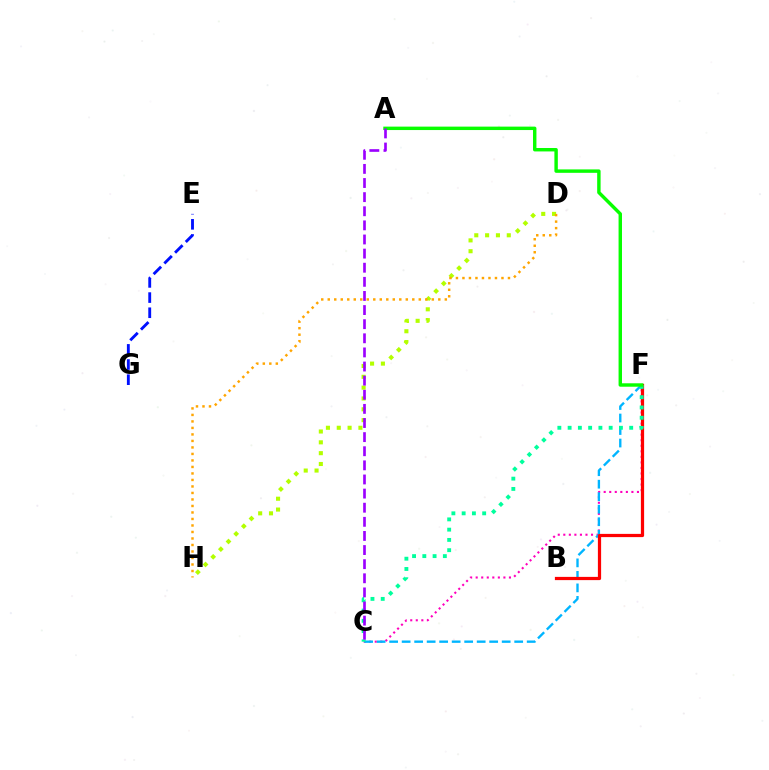{('C', 'F'): [{'color': '#ff00bd', 'line_style': 'dotted', 'thickness': 1.51}, {'color': '#00b5ff', 'line_style': 'dashed', 'thickness': 1.7}, {'color': '#00ff9d', 'line_style': 'dotted', 'thickness': 2.79}], ('D', 'H'): [{'color': '#b3ff00', 'line_style': 'dotted', 'thickness': 2.94}, {'color': '#ffa500', 'line_style': 'dotted', 'thickness': 1.77}], ('B', 'F'): [{'color': '#ff0000', 'line_style': 'solid', 'thickness': 2.32}], ('E', 'G'): [{'color': '#0010ff', 'line_style': 'dashed', 'thickness': 2.06}], ('A', 'F'): [{'color': '#08ff00', 'line_style': 'solid', 'thickness': 2.47}], ('A', 'C'): [{'color': '#9b00ff', 'line_style': 'dashed', 'thickness': 1.92}]}